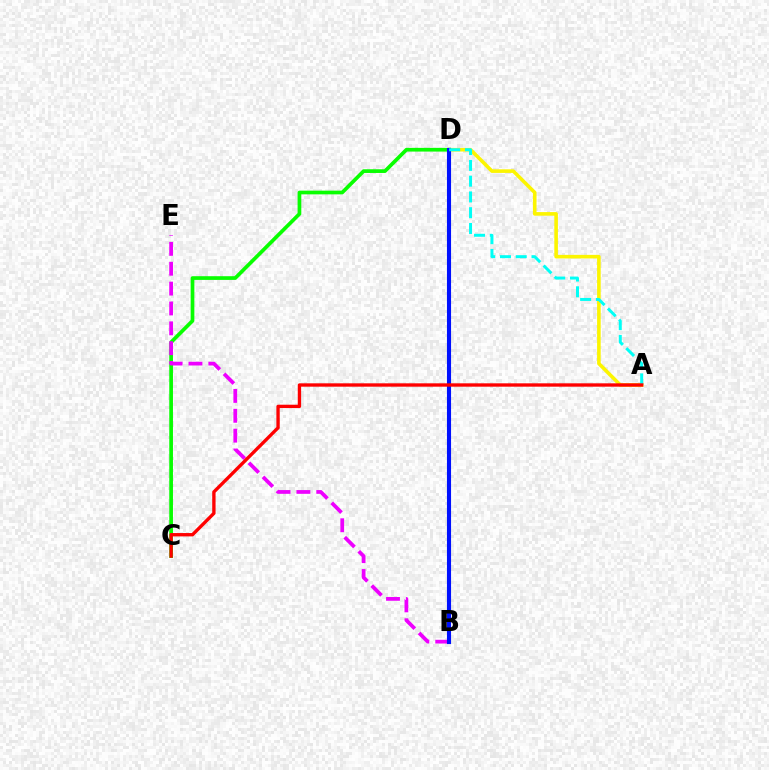{('C', 'D'): [{'color': '#08ff00', 'line_style': 'solid', 'thickness': 2.67}], ('A', 'D'): [{'color': '#fcf500', 'line_style': 'solid', 'thickness': 2.59}, {'color': '#00fff6', 'line_style': 'dashed', 'thickness': 2.14}], ('B', 'E'): [{'color': '#ee00ff', 'line_style': 'dashed', 'thickness': 2.7}], ('B', 'D'): [{'color': '#0010ff', 'line_style': 'solid', 'thickness': 2.95}], ('A', 'C'): [{'color': '#ff0000', 'line_style': 'solid', 'thickness': 2.41}]}